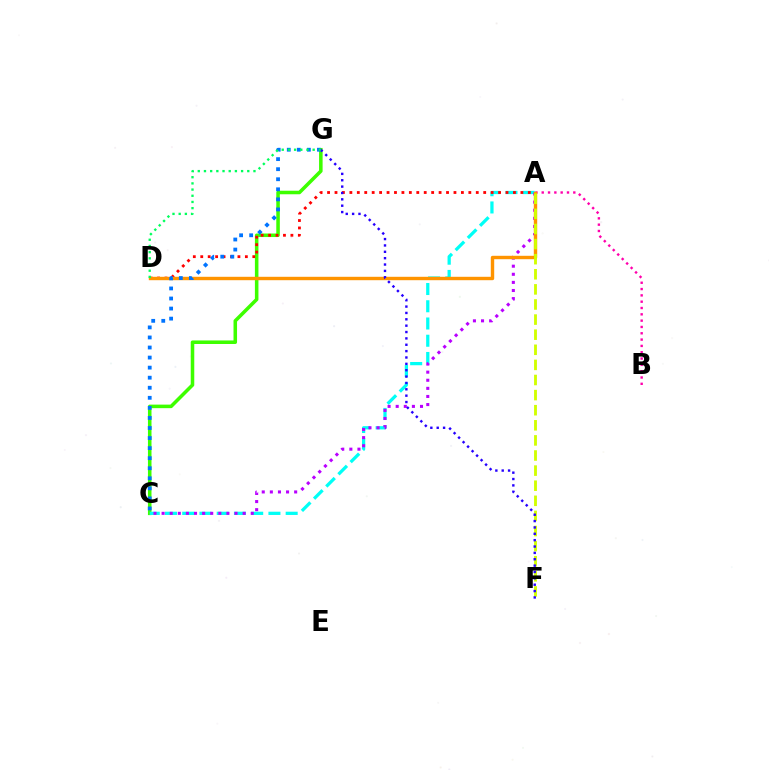{('A', 'B'): [{'color': '#ff00ac', 'line_style': 'dotted', 'thickness': 1.72}], ('C', 'G'): [{'color': '#3dff00', 'line_style': 'solid', 'thickness': 2.55}, {'color': '#0074ff', 'line_style': 'dotted', 'thickness': 2.73}], ('A', 'C'): [{'color': '#00fff6', 'line_style': 'dashed', 'thickness': 2.34}, {'color': '#b900ff', 'line_style': 'dotted', 'thickness': 2.2}], ('A', 'D'): [{'color': '#ff0000', 'line_style': 'dotted', 'thickness': 2.02}, {'color': '#ff9400', 'line_style': 'solid', 'thickness': 2.45}], ('A', 'F'): [{'color': '#d1ff00', 'line_style': 'dashed', 'thickness': 2.05}], ('F', 'G'): [{'color': '#2500ff', 'line_style': 'dotted', 'thickness': 1.73}], ('D', 'G'): [{'color': '#00ff5c', 'line_style': 'dotted', 'thickness': 1.68}]}